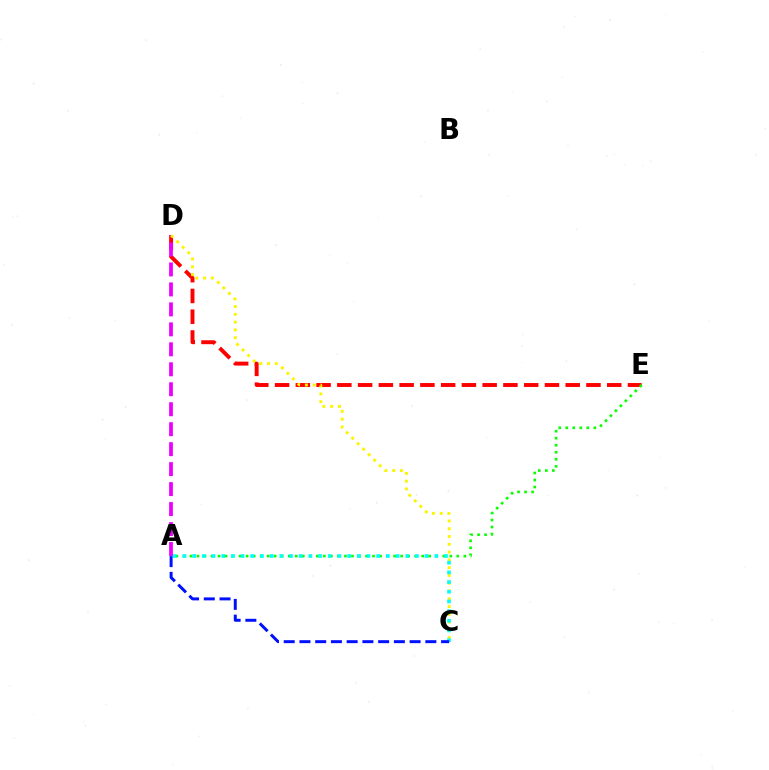{('D', 'E'): [{'color': '#ff0000', 'line_style': 'dashed', 'thickness': 2.82}], ('A', 'D'): [{'color': '#ee00ff', 'line_style': 'dashed', 'thickness': 2.71}], ('A', 'E'): [{'color': '#08ff00', 'line_style': 'dotted', 'thickness': 1.91}], ('C', 'D'): [{'color': '#fcf500', 'line_style': 'dotted', 'thickness': 2.11}], ('A', 'C'): [{'color': '#00fff6', 'line_style': 'dotted', 'thickness': 2.63}, {'color': '#0010ff', 'line_style': 'dashed', 'thickness': 2.14}]}